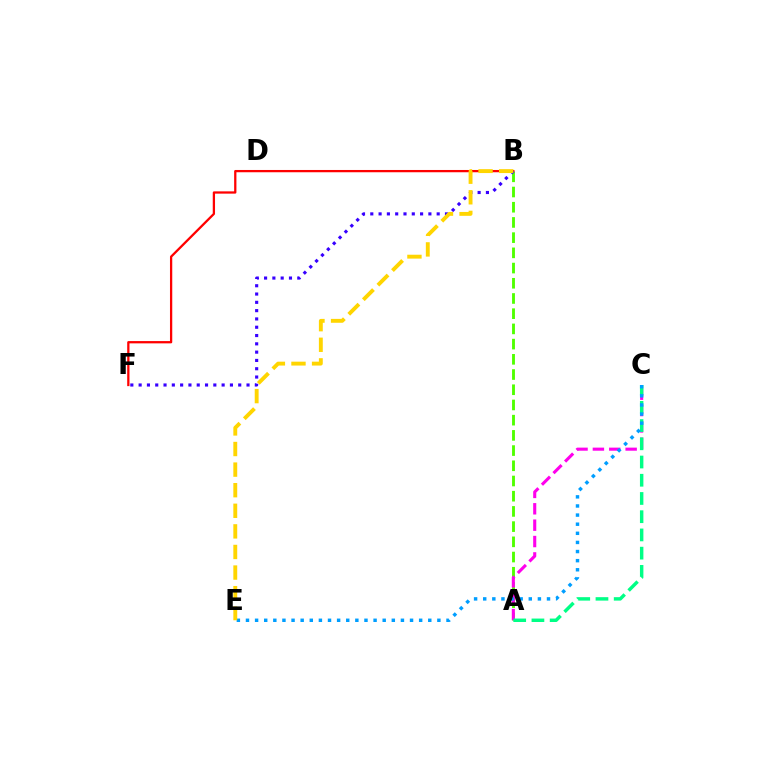{('A', 'B'): [{'color': '#4fff00', 'line_style': 'dashed', 'thickness': 2.07}], ('A', 'C'): [{'color': '#ff00ed', 'line_style': 'dashed', 'thickness': 2.22}, {'color': '#00ff86', 'line_style': 'dashed', 'thickness': 2.48}], ('B', 'F'): [{'color': '#ff0000', 'line_style': 'solid', 'thickness': 1.64}, {'color': '#3700ff', 'line_style': 'dotted', 'thickness': 2.25}], ('C', 'E'): [{'color': '#009eff', 'line_style': 'dotted', 'thickness': 2.48}], ('B', 'E'): [{'color': '#ffd500', 'line_style': 'dashed', 'thickness': 2.8}]}